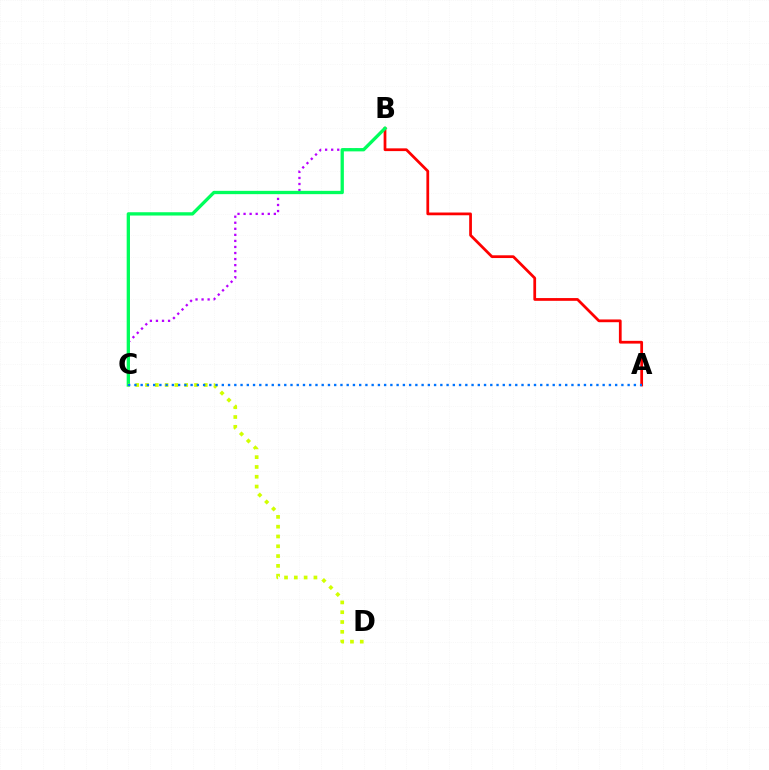{('B', 'C'): [{'color': '#b900ff', 'line_style': 'dotted', 'thickness': 1.64}, {'color': '#00ff5c', 'line_style': 'solid', 'thickness': 2.38}], ('A', 'B'): [{'color': '#ff0000', 'line_style': 'solid', 'thickness': 1.98}], ('C', 'D'): [{'color': '#d1ff00', 'line_style': 'dotted', 'thickness': 2.66}], ('A', 'C'): [{'color': '#0074ff', 'line_style': 'dotted', 'thickness': 1.7}]}